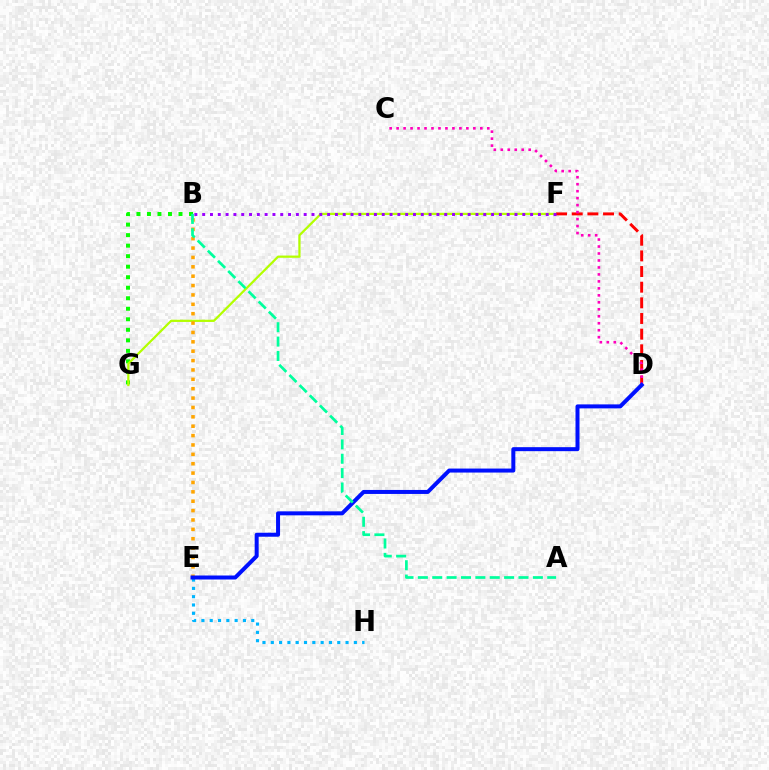{('E', 'H'): [{'color': '#00b5ff', 'line_style': 'dotted', 'thickness': 2.26}], ('B', 'G'): [{'color': '#08ff00', 'line_style': 'dotted', 'thickness': 2.86}], ('F', 'G'): [{'color': '#b3ff00', 'line_style': 'solid', 'thickness': 1.61}], ('D', 'F'): [{'color': '#ff0000', 'line_style': 'dashed', 'thickness': 2.13}], ('B', 'E'): [{'color': '#ffa500', 'line_style': 'dotted', 'thickness': 2.55}], ('B', 'F'): [{'color': '#9b00ff', 'line_style': 'dotted', 'thickness': 2.12}], ('C', 'D'): [{'color': '#ff00bd', 'line_style': 'dotted', 'thickness': 1.9}], ('D', 'E'): [{'color': '#0010ff', 'line_style': 'solid', 'thickness': 2.88}], ('A', 'B'): [{'color': '#00ff9d', 'line_style': 'dashed', 'thickness': 1.95}]}